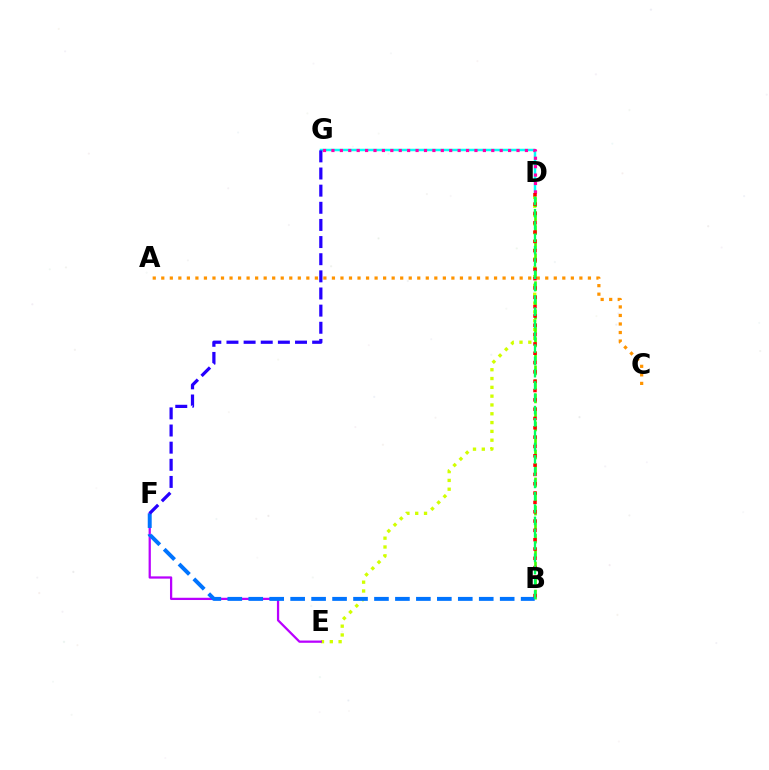{('D', 'G'): [{'color': '#00fff6', 'line_style': 'solid', 'thickness': 1.79}, {'color': '#ff00ac', 'line_style': 'dotted', 'thickness': 2.29}], ('D', 'E'): [{'color': '#d1ff00', 'line_style': 'dotted', 'thickness': 2.39}], ('B', 'D'): [{'color': '#3dff00', 'line_style': 'dashed', 'thickness': 1.9}, {'color': '#ff0000', 'line_style': 'dotted', 'thickness': 2.53}, {'color': '#00ff5c', 'line_style': 'dashed', 'thickness': 1.67}], ('A', 'C'): [{'color': '#ff9400', 'line_style': 'dotted', 'thickness': 2.32}], ('E', 'F'): [{'color': '#b900ff', 'line_style': 'solid', 'thickness': 1.62}], ('B', 'F'): [{'color': '#0074ff', 'line_style': 'dashed', 'thickness': 2.85}], ('F', 'G'): [{'color': '#2500ff', 'line_style': 'dashed', 'thickness': 2.33}]}